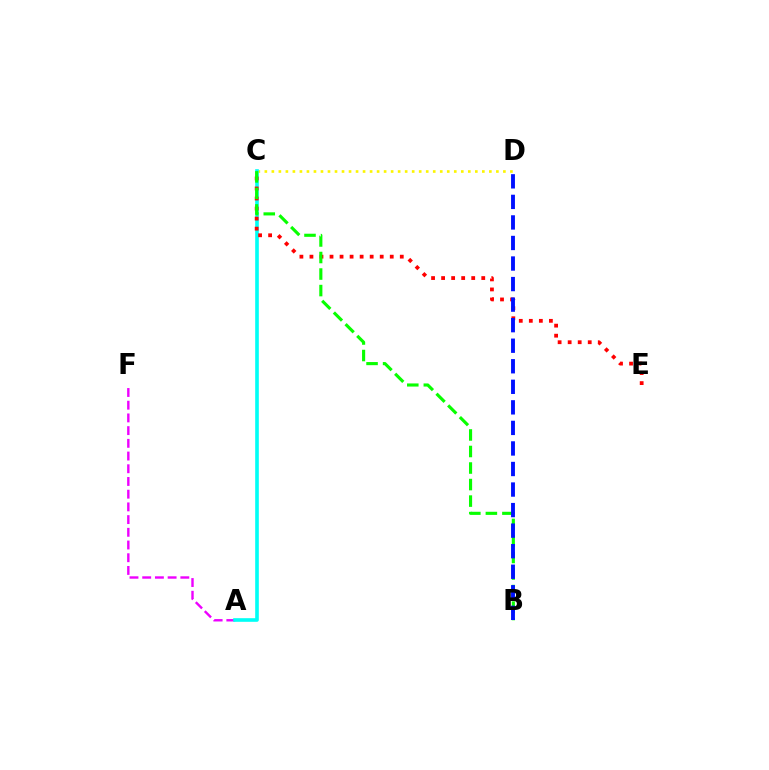{('C', 'D'): [{'color': '#fcf500', 'line_style': 'dotted', 'thickness': 1.91}], ('A', 'F'): [{'color': '#ee00ff', 'line_style': 'dashed', 'thickness': 1.73}], ('A', 'C'): [{'color': '#00fff6', 'line_style': 'solid', 'thickness': 2.62}], ('C', 'E'): [{'color': '#ff0000', 'line_style': 'dotted', 'thickness': 2.73}], ('B', 'C'): [{'color': '#08ff00', 'line_style': 'dashed', 'thickness': 2.25}], ('B', 'D'): [{'color': '#0010ff', 'line_style': 'dashed', 'thickness': 2.79}]}